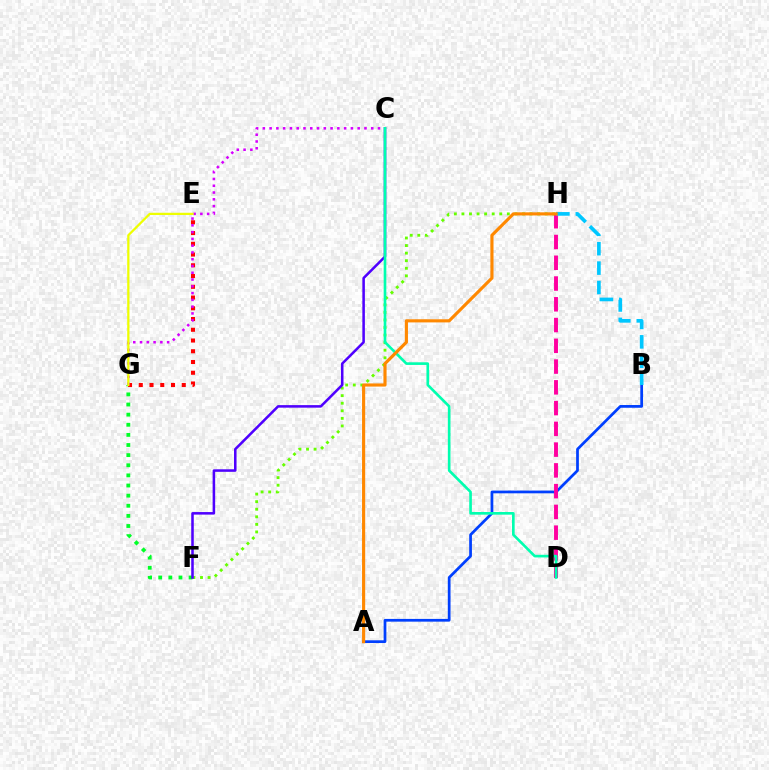{('A', 'B'): [{'color': '#003fff', 'line_style': 'solid', 'thickness': 1.97}], ('F', 'G'): [{'color': '#00ff27', 'line_style': 'dotted', 'thickness': 2.75}], ('F', 'H'): [{'color': '#66ff00', 'line_style': 'dotted', 'thickness': 2.06}], ('E', 'G'): [{'color': '#ff0000', 'line_style': 'dotted', 'thickness': 2.92}, {'color': '#eeff00', 'line_style': 'solid', 'thickness': 1.62}], ('D', 'H'): [{'color': '#ff00a0', 'line_style': 'dashed', 'thickness': 2.82}], ('C', 'F'): [{'color': '#4f00ff', 'line_style': 'solid', 'thickness': 1.83}], ('B', 'H'): [{'color': '#00c7ff', 'line_style': 'dashed', 'thickness': 2.64}], ('C', 'G'): [{'color': '#d600ff', 'line_style': 'dotted', 'thickness': 1.84}], ('C', 'D'): [{'color': '#00ffaf', 'line_style': 'solid', 'thickness': 1.91}], ('A', 'H'): [{'color': '#ff8800', 'line_style': 'solid', 'thickness': 2.26}]}